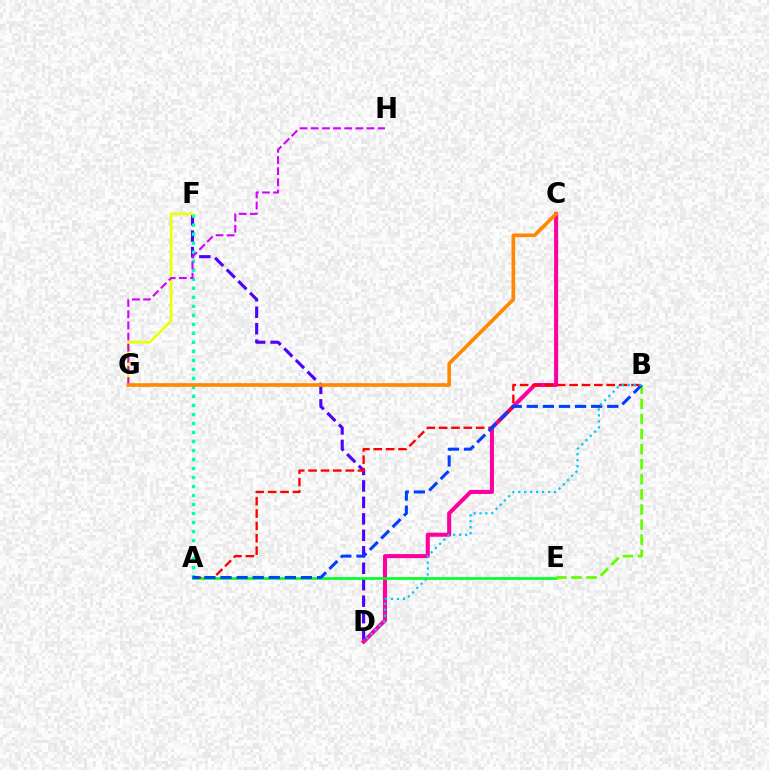{('D', 'F'): [{'color': '#4f00ff', 'line_style': 'dashed', 'thickness': 2.24}], ('C', 'D'): [{'color': '#ff00a0', 'line_style': 'solid', 'thickness': 2.92}], ('A', 'E'): [{'color': '#00ff27', 'line_style': 'solid', 'thickness': 1.93}], ('A', 'B'): [{'color': '#ff0000', 'line_style': 'dashed', 'thickness': 1.68}, {'color': '#003fff', 'line_style': 'dashed', 'thickness': 2.19}], ('B', 'E'): [{'color': '#66ff00', 'line_style': 'dashed', 'thickness': 2.05}], ('A', 'F'): [{'color': '#00ffaf', 'line_style': 'dotted', 'thickness': 2.45}], ('F', 'G'): [{'color': '#eeff00', 'line_style': 'solid', 'thickness': 1.86}], ('G', 'H'): [{'color': '#d600ff', 'line_style': 'dashed', 'thickness': 1.52}], ('B', 'D'): [{'color': '#00c7ff', 'line_style': 'dotted', 'thickness': 1.62}], ('C', 'G'): [{'color': '#ff8800', 'line_style': 'solid', 'thickness': 2.61}]}